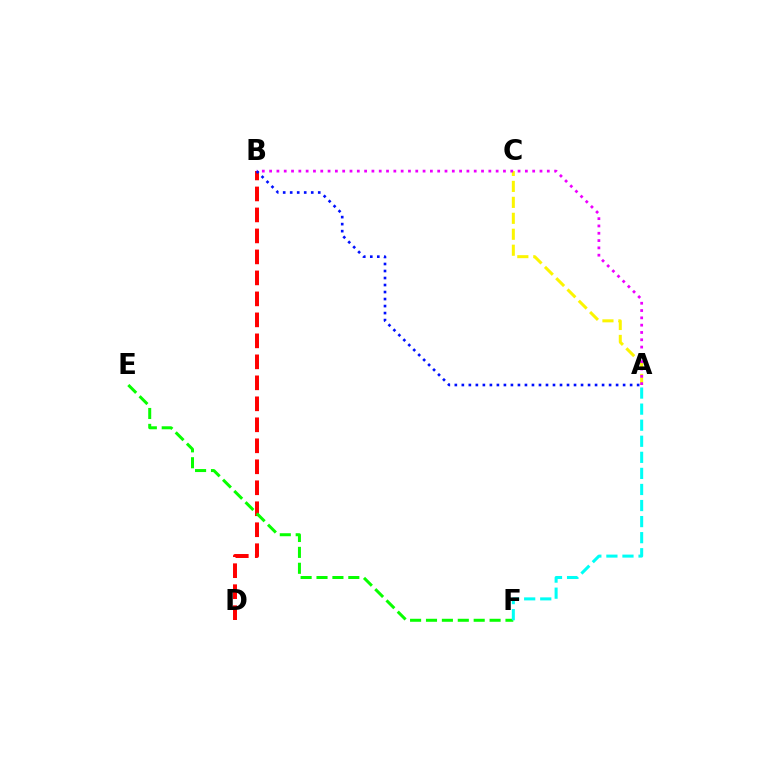{('A', 'C'): [{'color': '#fcf500', 'line_style': 'dashed', 'thickness': 2.17}], ('B', 'D'): [{'color': '#ff0000', 'line_style': 'dashed', 'thickness': 2.85}], ('A', 'B'): [{'color': '#ee00ff', 'line_style': 'dotted', 'thickness': 1.99}, {'color': '#0010ff', 'line_style': 'dotted', 'thickness': 1.91}], ('E', 'F'): [{'color': '#08ff00', 'line_style': 'dashed', 'thickness': 2.16}], ('A', 'F'): [{'color': '#00fff6', 'line_style': 'dashed', 'thickness': 2.18}]}